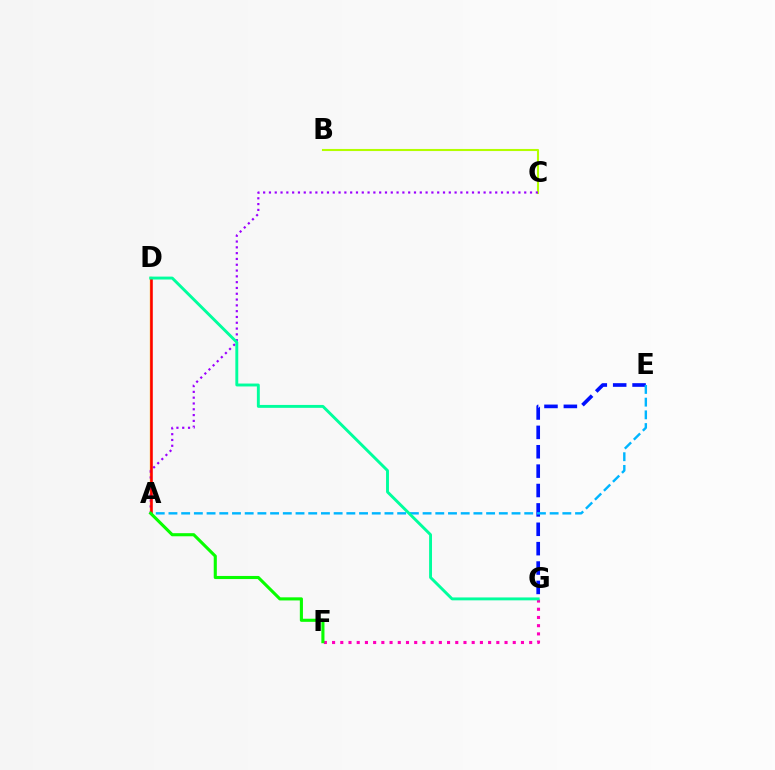{('B', 'C'): [{'color': '#b3ff00', 'line_style': 'solid', 'thickness': 1.51}], ('F', 'G'): [{'color': '#ff00bd', 'line_style': 'dotted', 'thickness': 2.23}], ('A', 'D'): [{'color': '#ffa500', 'line_style': 'solid', 'thickness': 1.69}, {'color': '#ff0000', 'line_style': 'solid', 'thickness': 1.82}], ('E', 'G'): [{'color': '#0010ff', 'line_style': 'dashed', 'thickness': 2.63}], ('A', 'C'): [{'color': '#9b00ff', 'line_style': 'dotted', 'thickness': 1.58}], ('A', 'E'): [{'color': '#00b5ff', 'line_style': 'dashed', 'thickness': 1.73}], ('A', 'F'): [{'color': '#08ff00', 'line_style': 'solid', 'thickness': 2.23}], ('D', 'G'): [{'color': '#00ff9d', 'line_style': 'solid', 'thickness': 2.09}]}